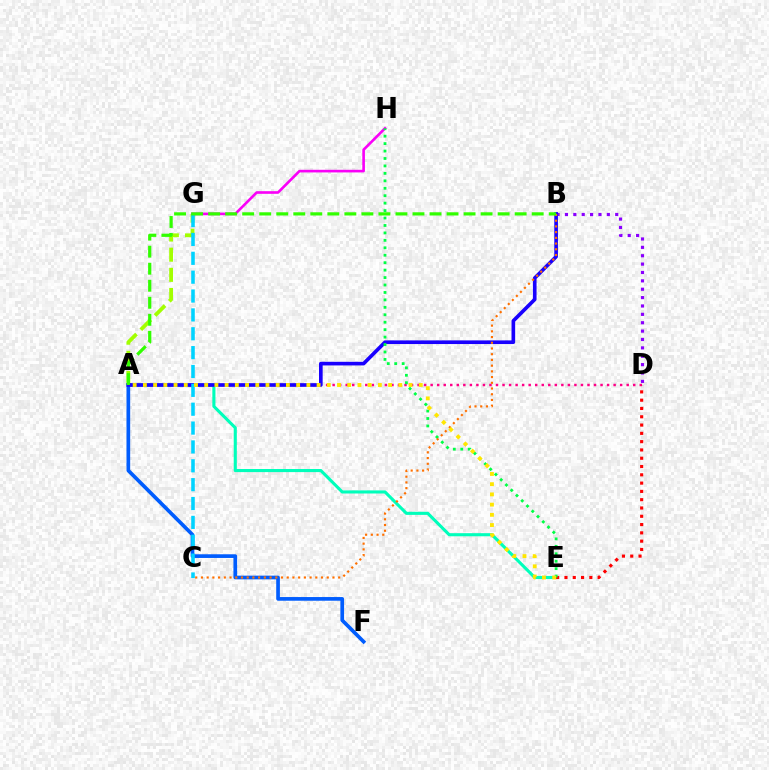{('A', 'G'): [{'color': '#a2ff00', 'line_style': 'dashed', 'thickness': 2.74}], ('A', 'E'): [{'color': '#00ffbb', 'line_style': 'solid', 'thickness': 2.23}, {'color': '#ffe600', 'line_style': 'dotted', 'thickness': 2.78}], ('A', 'D'): [{'color': '#ff0088', 'line_style': 'dotted', 'thickness': 1.78}], ('B', 'D'): [{'color': '#8a00ff', 'line_style': 'dotted', 'thickness': 2.28}], ('G', 'H'): [{'color': '#fa00f9', 'line_style': 'solid', 'thickness': 1.9}], ('A', 'F'): [{'color': '#005dff', 'line_style': 'solid', 'thickness': 2.65}], ('D', 'E'): [{'color': '#ff0000', 'line_style': 'dotted', 'thickness': 2.25}], ('A', 'B'): [{'color': '#1900ff', 'line_style': 'solid', 'thickness': 2.63}, {'color': '#31ff00', 'line_style': 'dashed', 'thickness': 2.31}], ('E', 'H'): [{'color': '#00ff45', 'line_style': 'dotted', 'thickness': 2.02}], ('C', 'G'): [{'color': '#00d3ff', 'line_style': 'dashed', 'thickness': 2.56}], ('B', 'C'): [{'color': '#ff7000', 'line_style': 'dotted', 'thickness': 1.55}]}